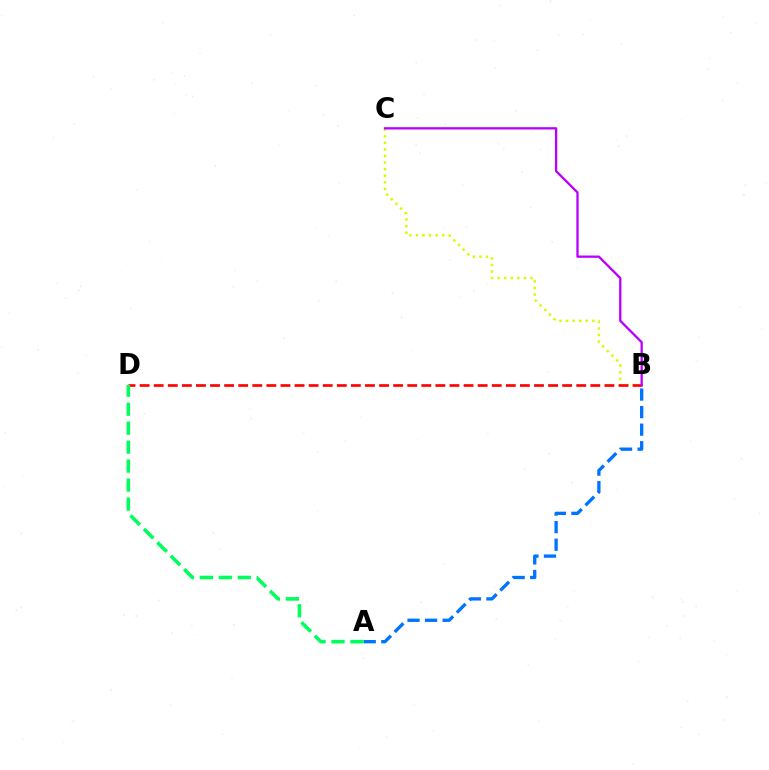{('B', 'C'): [{'color': '#d1ff00', 'line_style': 'dotted', 'thickness': 1.79}, {'color': '#b900ff', 'line_style': 'solid', 'thickness': 1.66}], ('B', 'D'): [{'color': '#ff0000', 'line_style': 'dashed', 'thickness': 1.91}], ('A', 'B'): [{'color': '#0074ff', 'line_style': 'dashed', 'thickness': 2.38}], ('A', 'D'): [{'color': '#00ff5c', 'line_style': 'dashed', 'thickness': 2.58}]}